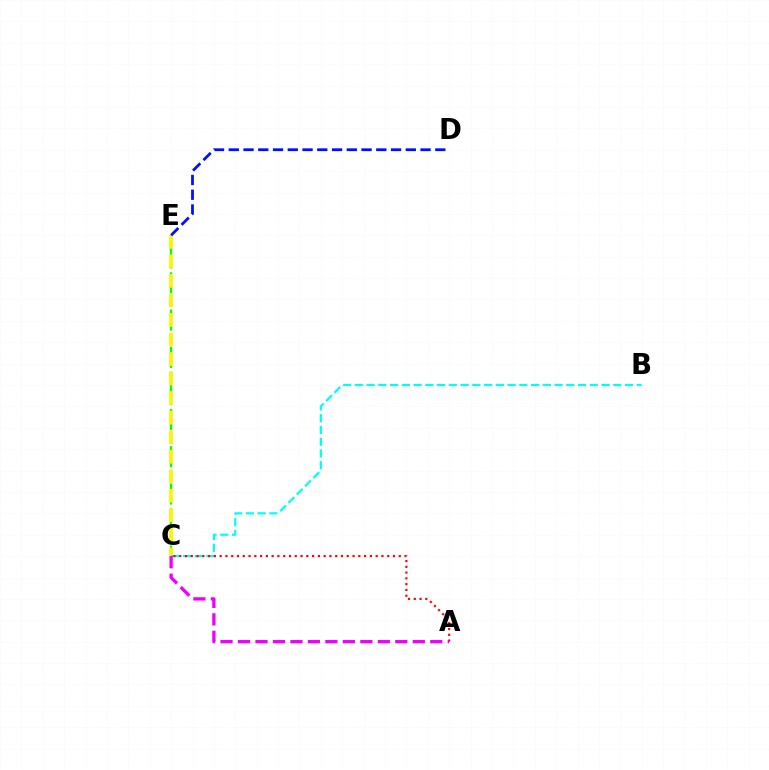{('C', 'E'): [{'color': '#08ff00', 'line_style': 'dashed', 'thickness': 1.69}, {'color': '#fcf500', 'line_style': 'dashed', 'thickness': 2.65}], ('B', 'C'): [{'color': '#00fff6', 'line_style': 'dashed', 'thickness': 1.6}], ('A', 'C'): [{'color': '#ff0000', 'line_style': 'dotted', 'thickness': 1.57}, {'color': '#ee00ff', 'line_style': 'dashed', 'thickness': 2.37}], ('D', 'E'): [{'color': '#0010ff', 'line_style': 'dashed', 'thickness': 2.0}]}